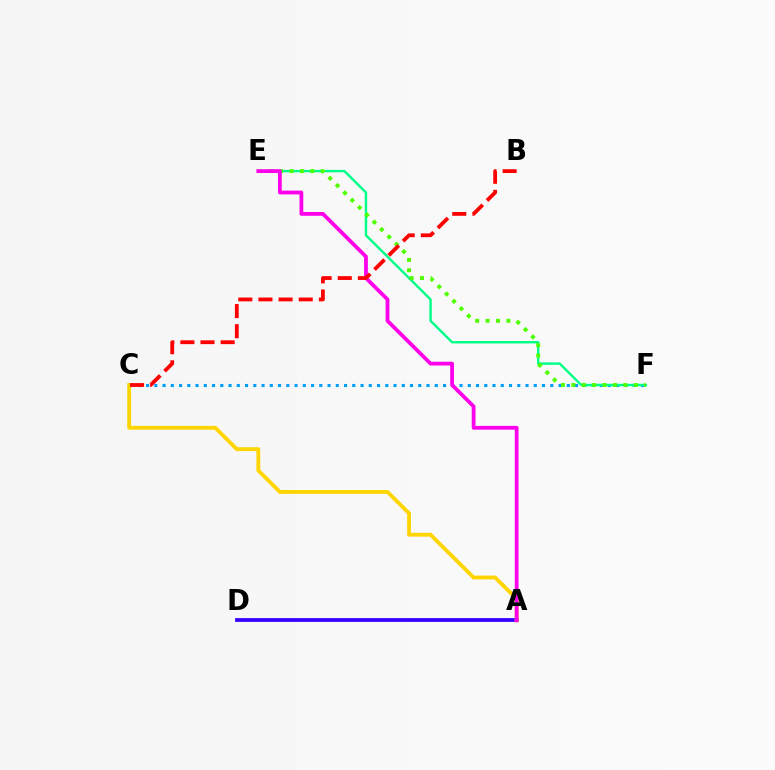{('C', 'F'): [{'color': '#009eff', 'line_style': 'dotted', 'thickness': 2.24}], ('E', 'F'): [{'color': '#00ff86', 'line_style': 'solid', 'thickness': 1.73}, {'color': '#4fff00', 'line_style': 'dotted', 'thickness': 2.83}], ('A', 'D'): [{'color': '#3700ff', 'line_style': 'solid', 'thickness': 2.72}], ('A', 'C'): [{'color': '#ffd500', 'line_style': 'solid', 'thickness': 2.76}], ('A', 'E'): [{'color': '#ff00ed', 'line_style': 'solid', 'thickness': 2.73}], ('B', 'C'): [{'color': '#ff0000', 'line_style': 'dashed', 'thickness': 2.74}]}